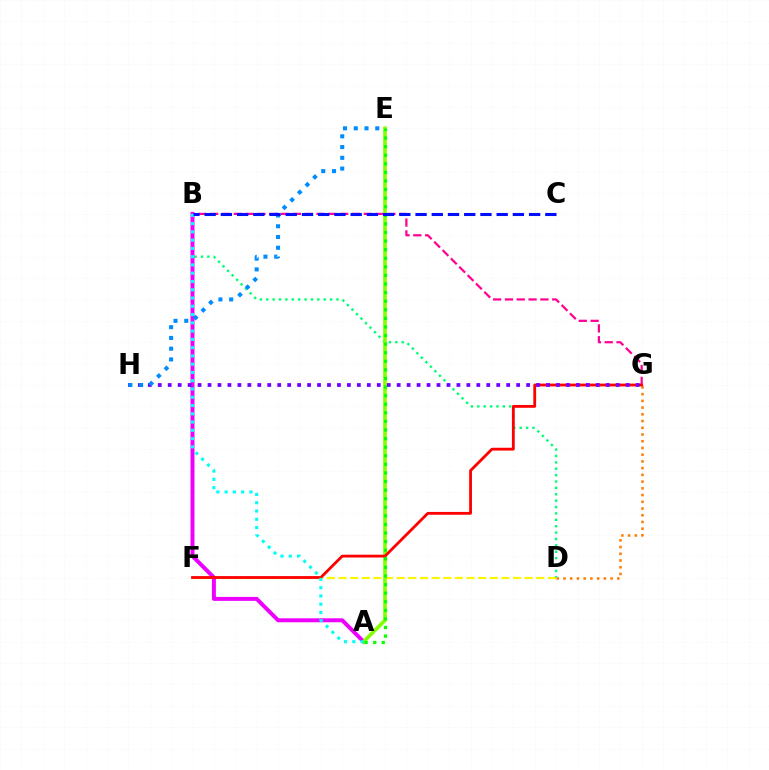{('B', 'G'): [{'color': '#ff0094', 'line_style': 'dashed', 'thickness': 1.61}], ('D', 'F'): [{'color': '#fcf500', 'line_style': 'dashed', 'thickness': 1.58}], ('B', 'D'): [{'color': '#00ff74', 'line_style': 'dotted', 'thickness': 1.73}], ('D', 'G'): [{'color': '#ff7c00', 'line_style': 'dotted', 'thickness': 1.83}], ('A', 'B'): [{'color': '#ee00ff', 'line_style': 'solid', 'thickness': 2.86}, {'color': '#00fff6', 'line_style': 'dotted', 'thickness': 2.25}], ('A', 'E'): [{'color': '#84ff00', 'line_style': 'solid', 'thickness': 2.64}, {'color': '#08ff00', 'line_style': 'dotted', 'thickness': 2.33}], ('F', 'G'): [{'color': '#ff0000', 'line_style': 'solid', 'thickness': 2.03}], ('G', 'H'): [{'color': '#7200ff', 'line_style': 'dotted', 'thickness': 2.7}], ('E', 'H'): [{'color': '#008cff', 'line_style': 'dotted', 'thickness': 2.92}], ('B', 'C'): [{'color': '#0010ff', 'line_style': 'dashed', 'thickness': 2.2}]}